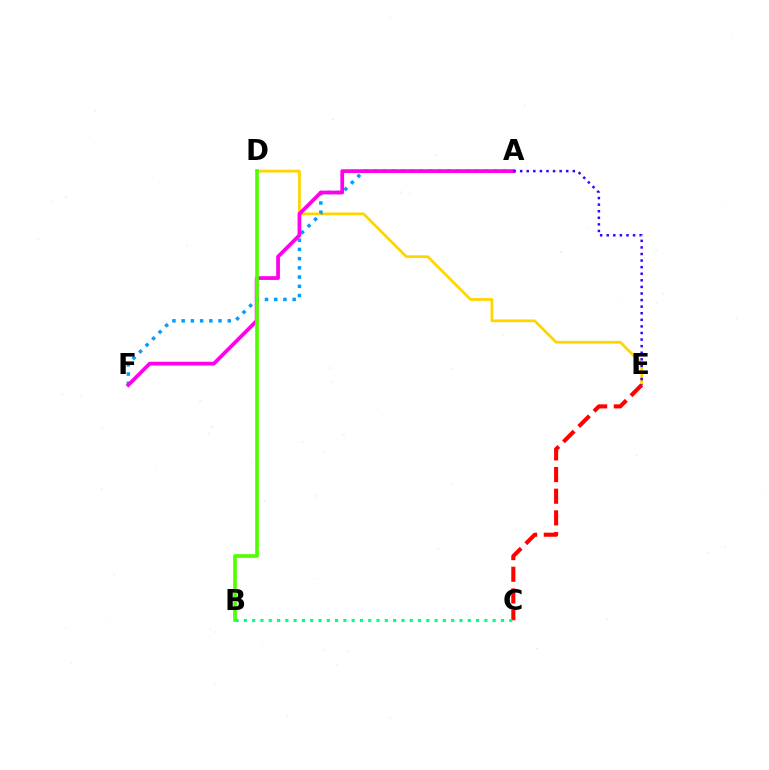{('D', 'E'): [{'color': '#ffd500', 'line_style': 'solid', 'thickness': 1.98}], ('A', 'F'): [{'color': '#009eff', 'line_style': 'dotted', 'thickness': 2.5}, {'color': '#ff00ed', 'line_style': 'solid', 'thickness': 2.7}], ('C', 'E'): [{'color': '#ff0000', 'line_style': 'dashed', 'thickness': 2.94}], ('B', 'D'): [{'color': '#4fff00', 'line_style': 'solid', 'thickness': 2.64}], ('A', 'E'): [{'color': '#3700ff', 'line_style': 'dotted', 'thickness': 1.79}], ('B', 'C'): [{'color': '#00ff86', 'line_style': 'dotted', 'thickness': 2.25}]}